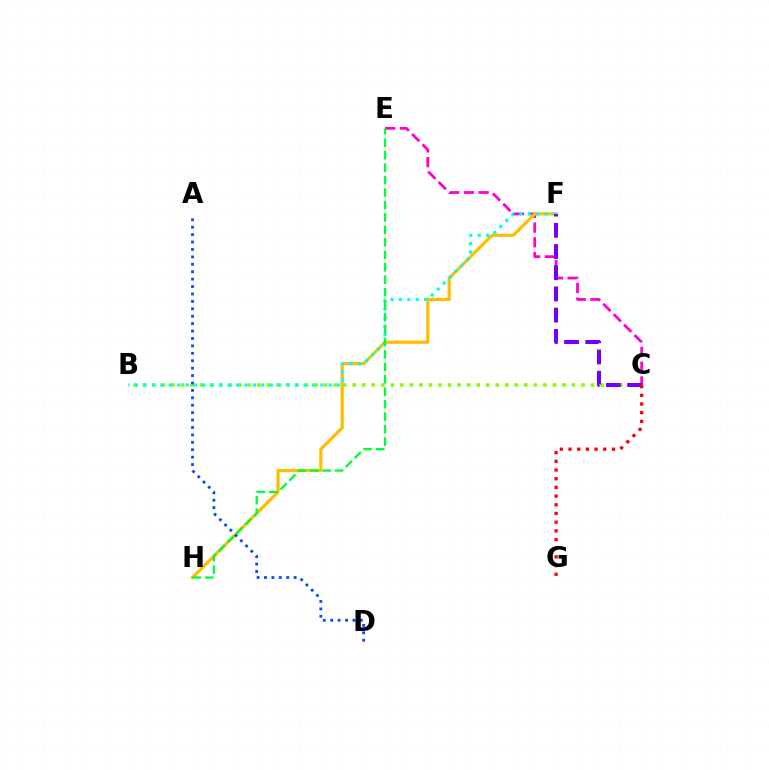{('C', 'E'): [{'color': '#ff00cf', 'line_style': 'dashed', 'thickness': 2.0}], ('B', 'C'): [{'color': '#84ff00', 'line_style': 'dotted', 'thickness': 2.59}], ('F', 'H'): [{'color': '#ffbd00', 'line_style': 'solid', 'thickness': 2.31}], ('B', 'F'): [{'color': '#00fff6', 'line_style': 'dotted', 'thickness': 2.29}], ('E', 'H'): [{'color': '#00ff39', 'line_style': 'dashed', 'thickness': 1.69}], ('A', 'D'): [{'color': '#004bff', 'line_style': 'dotted', 'thickness': 2.02}], ('C', 'F'): [{'color': '#7200ff', 'line_style': 'dashed', 'thickness': 2.88}], ('C', 'G'): [{'color': '#ff0000', 'line_style': 'dotted', 'thickness': 2.36}]}